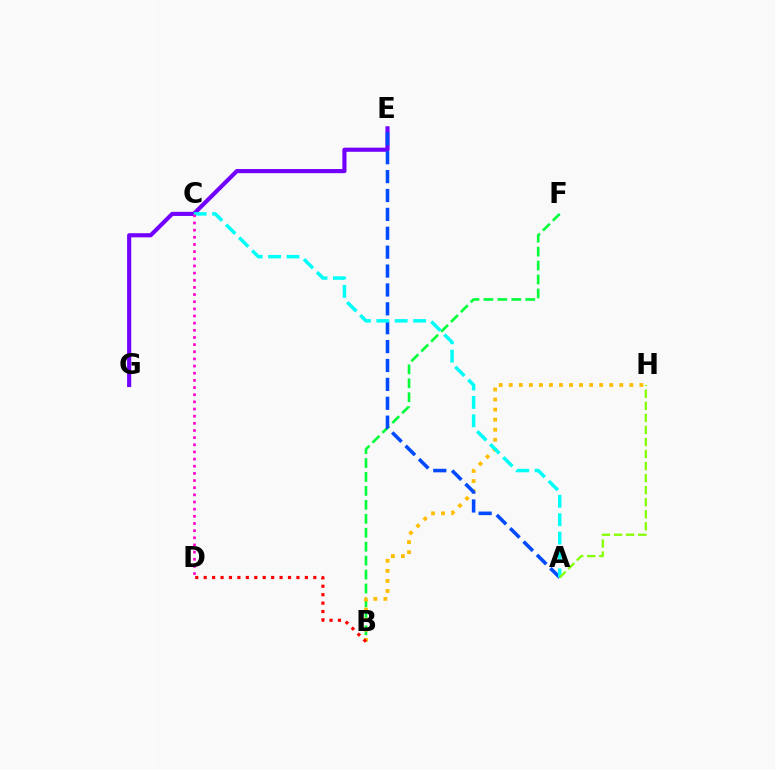{('E', 'G'): [{'color': '#7200ff', 'line_style': 'solid', 'thickness': 2.97}], ('B', 'F'): [{'color': '#00ff39', 'line_style': 'dashed', 'thickness': 1.89}], ('B', 'H'): [{'color': '#ffbd00', 'line_style': 'dotted', 'thickness': 2.73}], ('A', 'E'): [{'color': '#004bff', 'line_style': 'dashed', 'thickness': 2.57}], ('B', 'D'): [{'color': '#ff0000', 'line_style': 'dotted', 'thickness': 2.29}], ('A', 'C'): [{'color': '#00fff6', 'line_style': 'dashed', 'thickness': 2.5}], ('A', 'H'): [{'color': '#84ff00', 'line_style': 'dashed', 'thickness': 1.64}], ('C', 'D'): [{'color': '#ff00cf', 'line_style': 'dotted', 'thickness': 1.94}]}